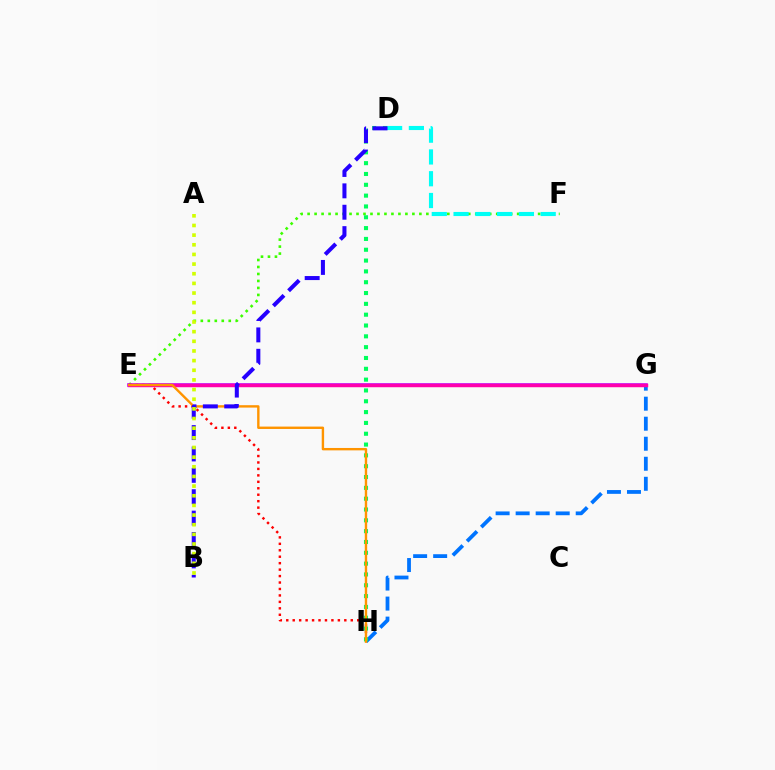{('E', 'F'): [{'color': '#3dff00', 'line_style': 'dotted', 'thickness': 1.9}], ('G', 'H'): [{'color': '#0074ff', 'line_style': 'dashed', 'thickness': 2.72}], ('D', 'F'): [{'color': '#00fff6', 'line_style': 'dashed', 'thickness': 2.96}], ('E', 'H'): [{'color': '#ff0000', 'line_style': 'dotted', 'thickness': 1.75}, {'color': '#ff9400', 'line_style': 'solid', 'thickness': 1.72}], ('D', 'H'): [{'color': '#00ff5c', 'line_style': 'dotted', 'thickness': 2.94}], ('E', 'G'): [{'color': '#b900ff', 'line_style': 'solid', 'thickness': 2.54}, {'color': '#ff00ac', 'line_style': 'solid', 'thickness': 2.48}], ('B', 'D'): [{'color': '#2500ff', 'line_style': 'dashed', 'thickness': 2.9}], ('A', 'B'): [{'color': '#d1ff00', 'line_style': 'dotted', 'thickness': 2.62}]}